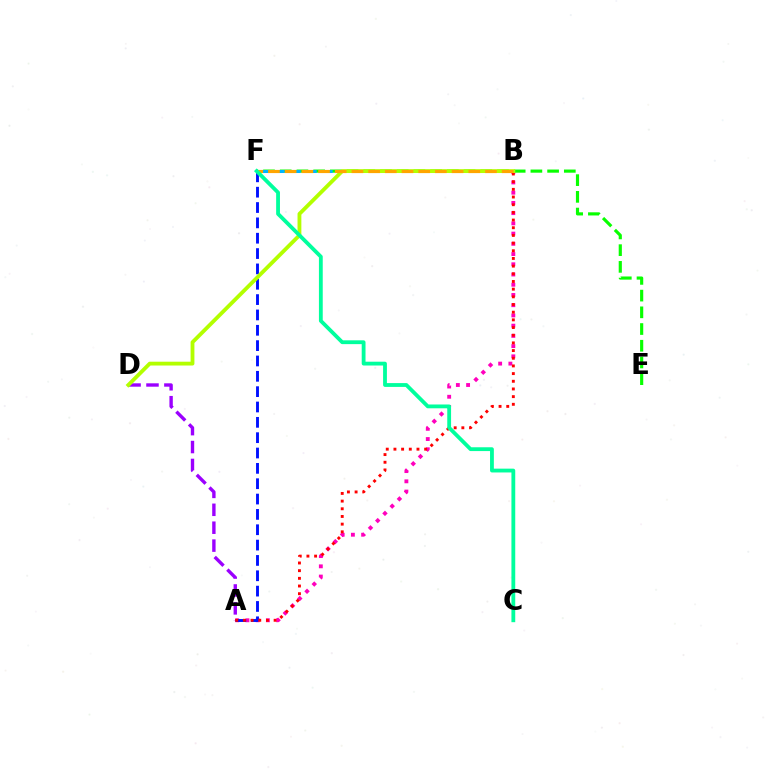{('A', 'B'): [{'color': '#ff00bd', 'line_style': 'dotted', 'thickness': 2.78}, {'color': '#ff0000', 'line_style': 'dotted', 'thickness': 2.09}], ('E', 'F'): [{'color': '#08ff00', 'line_style': 'dashed', 'thickness': 2.27}], ('A', 'D'): [{'color': '#9b00ff', 'line_style': 'dashed', 'thickness': 2.43}], ('B', 'F'): [{'color': '#00b5ff', 'line_style': 'dashed', 'thickness': 2.17}, {'color': '#ffa500', 'line_style': 'dashed', 'thickness': 2.27}], ('A', 'F'): [{'color': '#0010ff', 'line_style': 'dashed', 'thickness': 2.08}], ('B', 'D'): [{'color': '#b3ff00', 'line_style': 'solid', 'thickness': 2.76}], ('C', 'F'): [{'color': '#00ff9d', 'line_style': 'solid', 'thickness': 2.75}]}